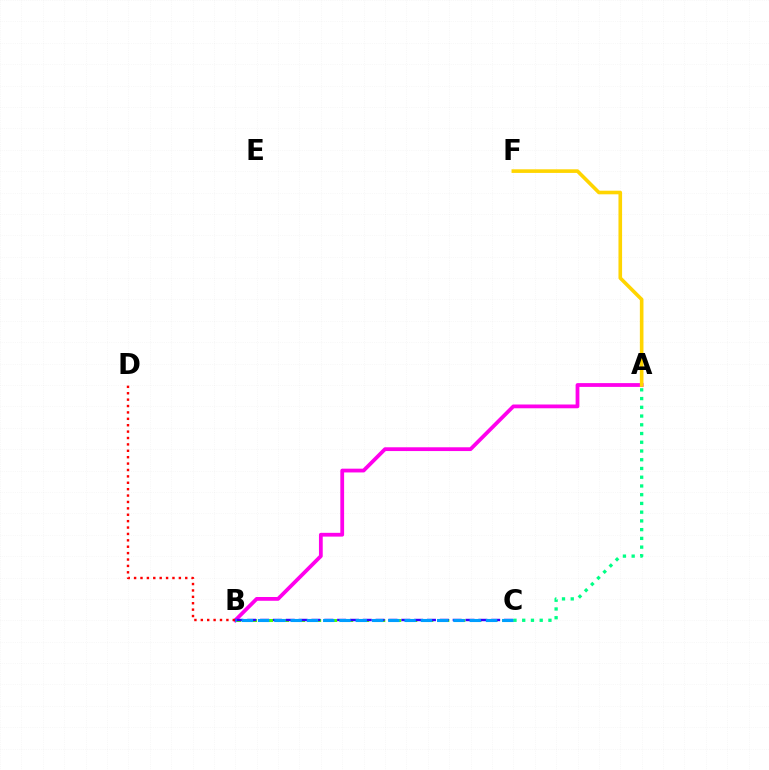{('A', 'B'): [{'color': '#ff00ed', 'line_style': 'solid', 'thickness': 2.72}], ('B', 'C'): [{'color': '#4fff00', 'line_style': 'dashed', 'thickness': 2.18}, {'color': '#3700ff', 'line_style': 'dashed', 'thickness': 1.74}, {'color': '#009eff', 'line_style': 'dashed', 'thickness': 2.21}], ('B', 'D'): [{'color': '#ff0000', 'line_style': 'dotted', 'thickness': 1.74}], ('A', 'C'): [{'color': '#00ff86', 'line_style': 'dotted', 'thickness': 2.37}], ('A', 'F'): [{'color': '#ffd500', 'line_style': 'solid', 'thickness': 2.6}]}